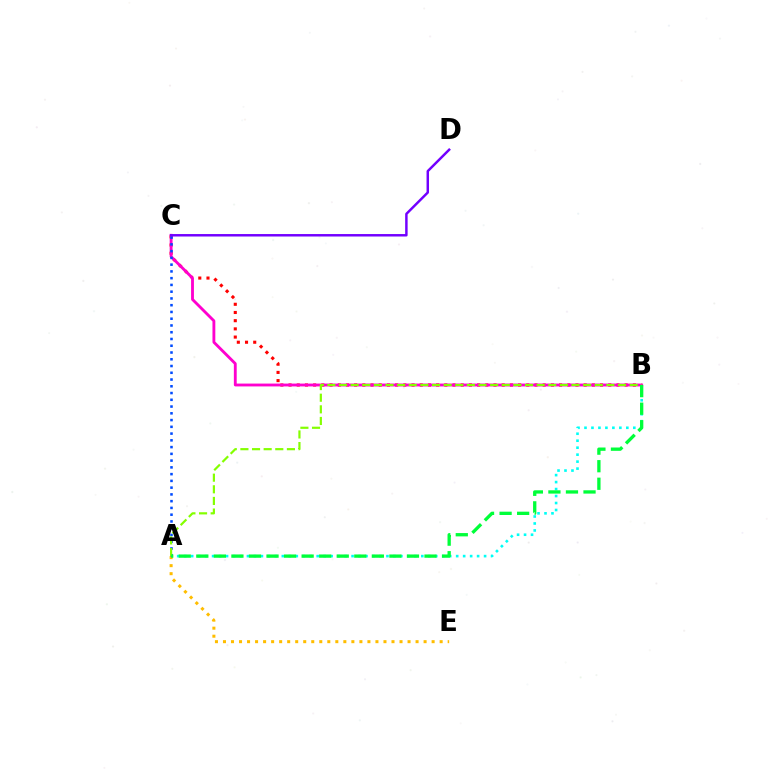{('A', 'B'): [{'color': '#00fff6', 'line_style': 'dotted', 'thickness': 1.89}, {'color': '#84ff00', 'line_style': 'dashed', 'thickness': 1.58}, {'color': '#00ff39', 'line_style': 'dashed', 'thickness': 2.38}], ('A', 'E'): [{'color': '#ffbd00', 'line_style': 'dotted', 'thickness': 2.18}], ('B', 'C'): [{'color': '#ff0000', 'line_style': 'dotted', 'thickness': 2.23}, {'color': '#ff00cf', 'line_style': 'solid', 'thickness': 2.05}], ('A', 'C'): [{'color': '#004bff', 'line_style': 'dotted', 'thickness': 1.84}], ('C', 'D'): [{'color': '#7200ff', 'line_style': 'solid', 'thickness': 1.77}]}